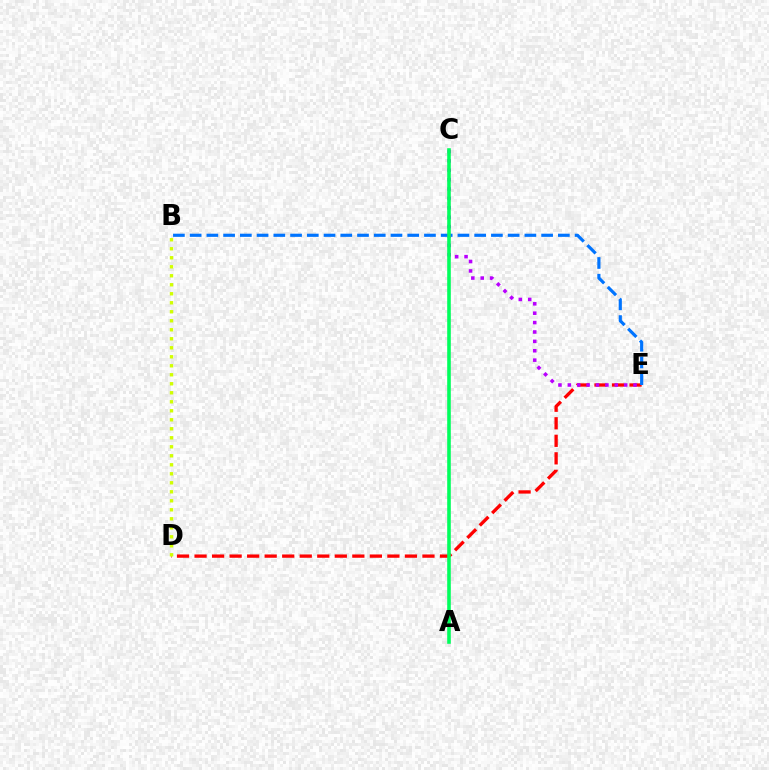{('D', 'E'): [{'color': '#ff0000', 'line_style': 'dashed', 'thickness': 2.38}], ('B', 'D'): [{'color': '#d1ff00', 'line_style': 'dotted', 'thickness': 2.45}], ('B', 'E'): [{'color': '#0074ff', 'line_style': 'dashed', 'thickness': 2.27}], ('C', 'E'): [{'color': '#b900ff', 'line_style': 'dotted', 'thickness': 2.55}], ('A', 'C'): [{'color': '#00ff5c', 'line_style': 'solid', 'thickness': 2.59}]}